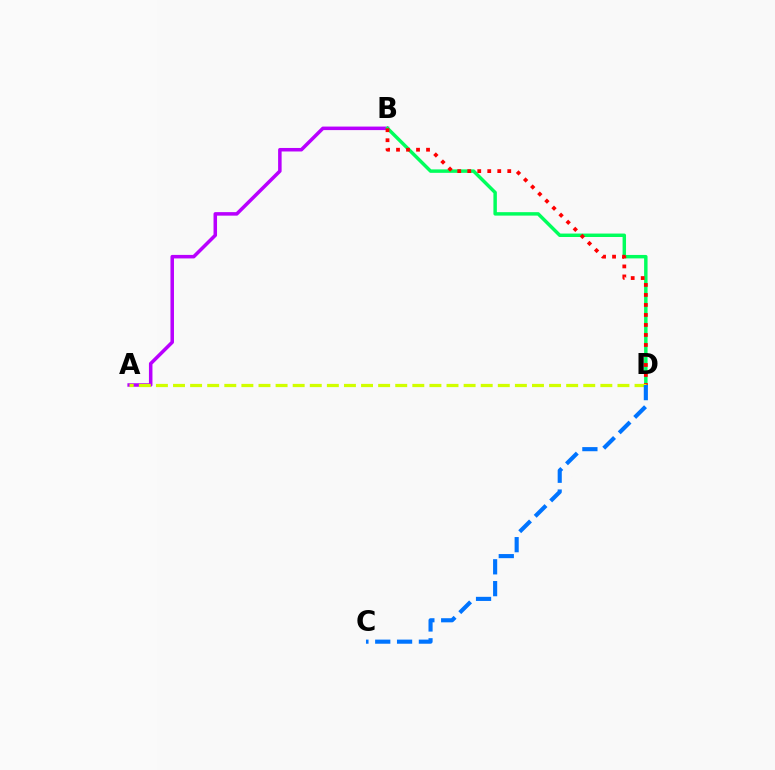{('A', 'B'): [{'color': '#b900ff', 'line_style': 'solid', 'thickness': 2.53}], ('B', 'D'): [{'color': '#00ff5c', 'line_style': 'solid', 'thickness': 2.48}, {'color': '#ff0000', 'line_style': 'dotted', 'thickness': 2.72}], ('A', 'D'): [{'color': '#d1ff00', 'line_style': 'dashed', 'thickness': 2.32}], ('C', 'D'): [{'color': '#0074ff', 'line_style': 'dashed', 'thickness': 2.97}]}